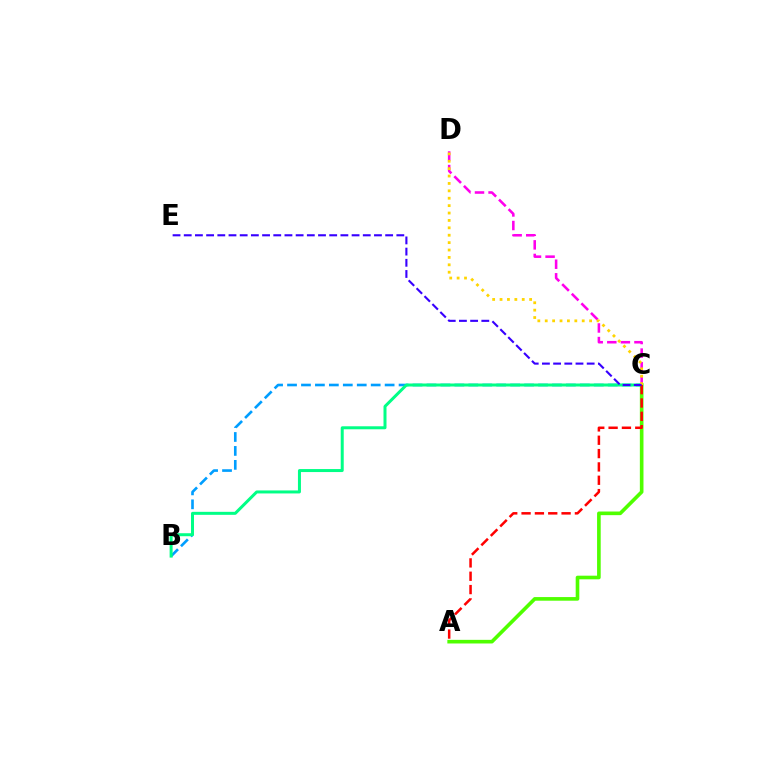{('A', 'C'): [{'color': '#4fff00', 'line_style': 'solid', 'thickness': 2.61}, {'color': '#ff0000', 'line_style': 'dashed', 'thickness': 1.81}], ('B', 'C'): [{'color': '#009eff', 'line_style': 'dashed', 'thickness': 1.89}, {'color': '#00ff86', 'line_style': 'solid', 'thickness': 2.16}], ('C', 'D'): [{'color': '#ff00ed', 'line_style': 'dashed', 'thickness': 1.84}, {'color': '#ffd500', 'line_style': 'dotted', 'thickness': 2.01}], ('C', 'E'): [{'color': '#3700ff', 'line_style': 'dashed', 'thickness': 1.52}]}